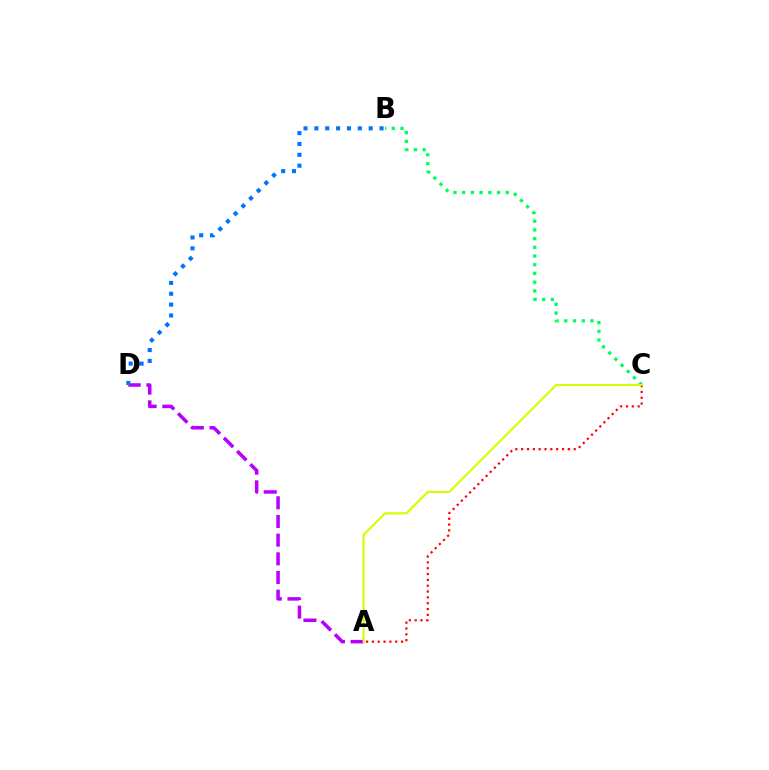{('B', 'C'): [{'color': '#00ff5c', 'line_style': 'dotted', 'thickness': 2.37}], ('A', 'D'): [{'color': '#b900ff', 'line_style': 'dashed', 'thickness': 2.54}], ('A', 'C'): [{'color': '#ff0000', 'line_style': 'dotted', 'thickness': 1.58}, {'color': '#d1ff00', 'line_style': 'solid', 'thickness': 1.53}], ('B', 'D'): [{'color': '#0074ff', 'line_style': 'dotted', 'thickness': 2.95}]}